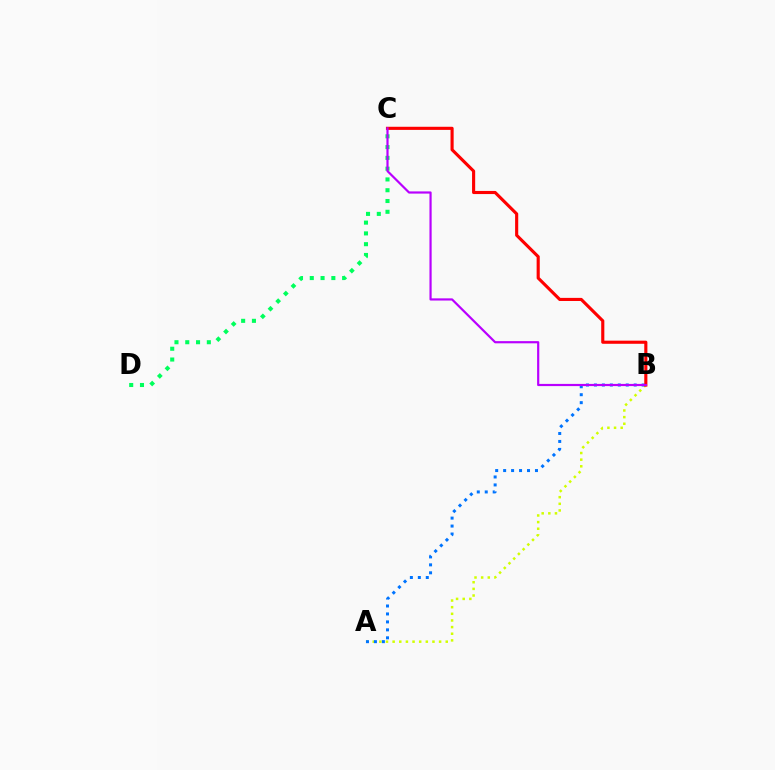{('C', 'D'): [{'color': '#00ff5c', 'line_style': 'dotted', 'thickness': 2.93}], ('A', 'B'): [{'color': '#d1ff00', 'line_style': 'dotted', 'thickness': 1.8}, {'color': '#0074ff', 'line_style': 'dotted', 'thickness': 2.16}], ('B', 'C'): [{'color': '#ff0000', 'line_style': 'solid', 'thickness': 2.25}, {'color': '#b900ff', 'line_style': 'solid', 'thickness': 1.57}]}